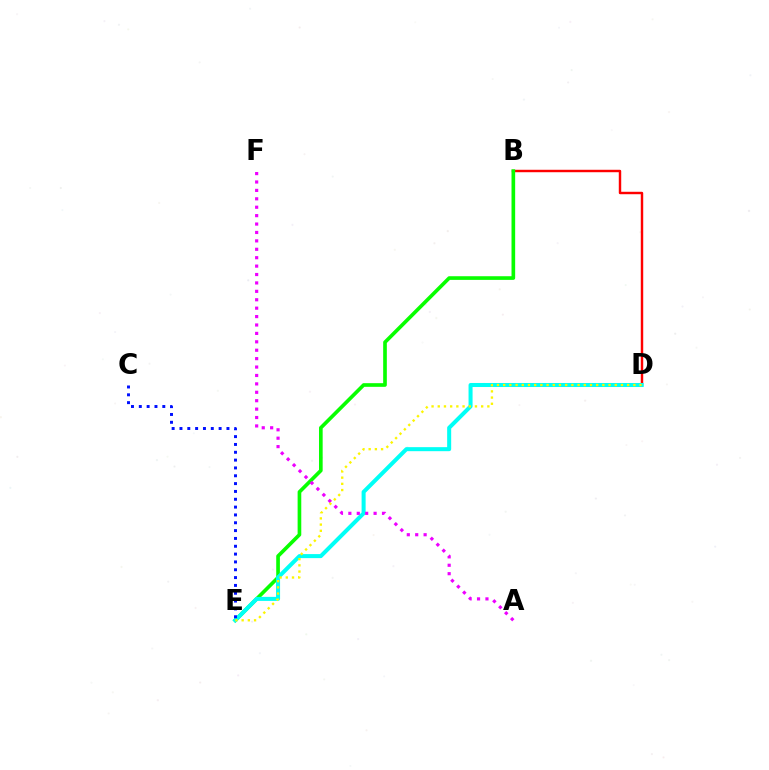{('B', 'D'): [{'color': '#ff0000', 'line_style': 'solid', 'thickness': 1.76}], ('B', 'E'): [{'color': '#08ff00', 'line_style': 'solid', 'thickness': 2.63}], ('D', 'E'): [{'color': '#00fff6', 'line_style': 'solid', 'thickness': 2.9}, {'color': '#fcf500', 'line_style': 'dotted', 'thickness': 1.68}], ('A', 'F'): [{'color': '#ee00ff', 'line_style': 'dotted', 'thickness': 2.29}], ('C', 'E'): [{'color': '#0010ff', 'line_style': 'dotted', 'thickness': 2.13}]}